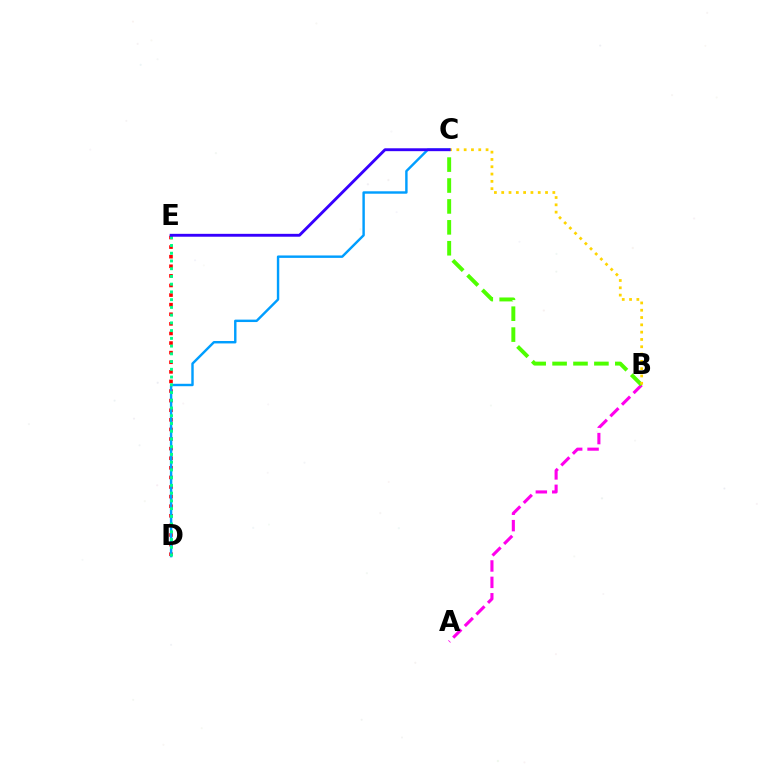{('A', 'B'): [{'color': '#ff00ed', 'line_style': 'dashed', 'thickness': 2.23}], ('B', 'C'): [{'color': '#4fff00', 'line_style': 'dashed', 'thickness': 2.84}, {'color': '#ffd500', 'line_style': 'dotted', 'thickness': 1.98}], ('D', 'E'): [{'color': '#ff0000', 'line_style': 'dotted', 'thickness': 2.61}, {'color': '#00ff86', 'line_style': 'dotted', 'thickness': 2.1}], ('C', 'D'): [{'color': '#009eff', 'line_style': 'solid', 'thickness': 1.75}], ('C', 'E'): [{'color': '#3700ff', 'line_style': 'solid', 'thickness': 2.08}]}